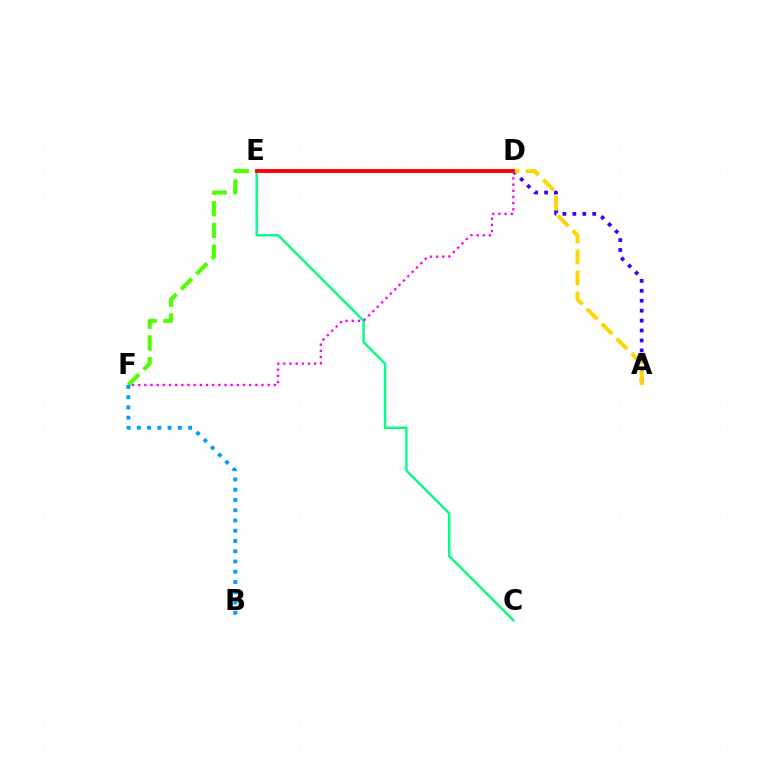{('C', 'E'): [{'color': '#00ff86', 'line_style': 'solid', 'thickness': 1.75}], ('A', 'D'): [{'color': '#3700ff', 'line_style': 'dotted', 'thickness': 2.7}, {'color': '#ffd500', 'line_style': 'dashed', 'thickness': 2.86}], ('D', 'F'): [{'color': '#ff00ed', 'line_style': 'dotted', 'thickness': 1.68}], ('E', 'F'): [{'color': '#4fff00', 'line_style': 'dashed', 'thickness': 2.94}], ('B', 'F'): [{'color': '#009eff', 'line_style': 'dotted', 'thickness': 2.79}], ('D', 'E'): [{'color': '#ff0000', 'line_style': 'solid', 'thickness': 2.76}]}